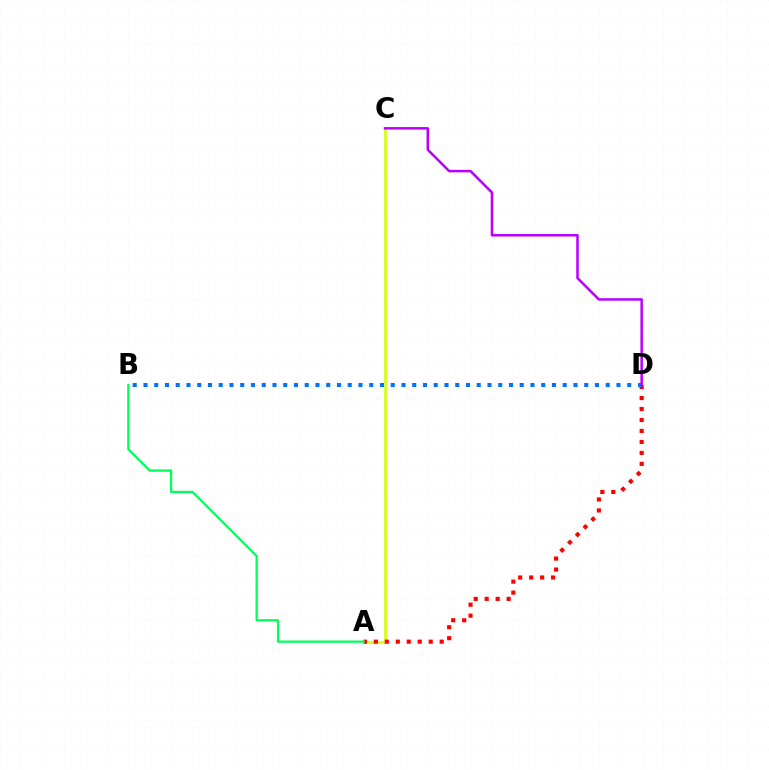{('A', 'C'): [{'color': '#d1ff00', 'line_style': 'solid', 'thickness': 1.86}], ('A', 'D'): [{'color': '#ff0000', 'line_style': 'dotted', 'thickness': 2.98}], ('A', 'B'): [{'color': '#00ff5c', 'line_style': 'solid', 'thickness': 1.63}], ('B', 'D'): [{'color': '#0074ff', 'line_style': 'dotted', 'thickness': 2.92}], ('C', 'D'): [{'color': '#b900ff', 'line_style': 'solid', 'thickness': 1.8}]}